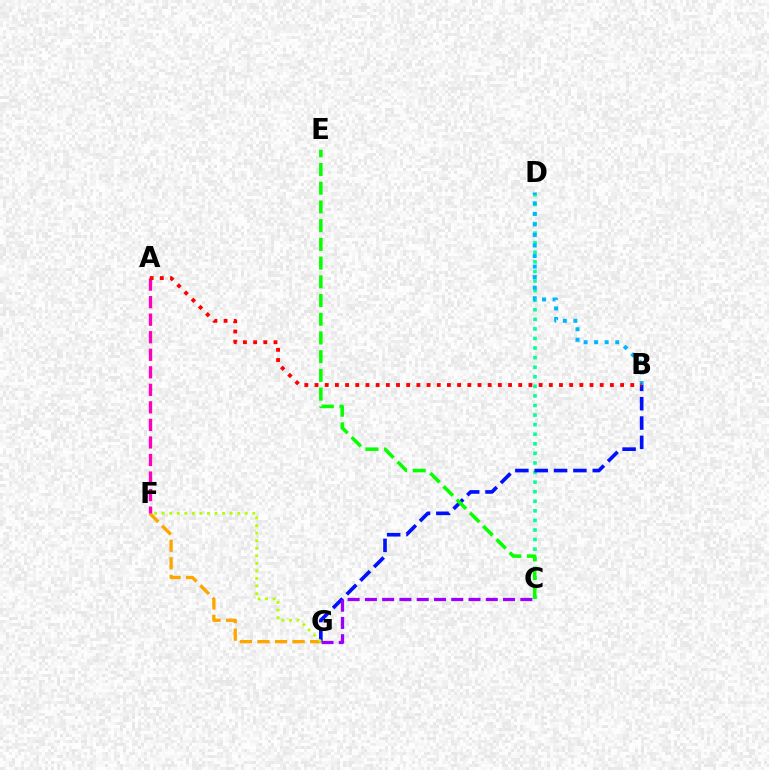{('F', 'G'): [{'color': '#ffa500', 'line_style': 'dashed', 'thickness': 2.39}, {'color': '#b3ff00', 'line_style': 'dotted', 'thickness': 2.05}], ('C', 'D'): [{'color': '#00ff9d', 'line_style': 'dotted', 'thickness': 2.6}], ('B', 'G'): [{'color': '#0010ff', 'line_style': 'dashed', 'thickness': 2.63}], ('A', 'F'): [{'color': '#ff00bd', 'line_style': 'dashed', 'thickness': 2.38}], ('B', 'D'): [{'color': '#00b5ff', 'line_style': 'dotted', 'thickness': 2.86}], ('C', 'E'): [{'color': '#08ff00', 'line_style': 'dashed', 'thickness': 2.54}], ('C', 'G'): [{'color': '#9b00ff', 'line_style': 'dashed', 'thickness': 2.35}], ('A', 'B'): [{'color': '#ff0000', 'line_style': 'dotted', 'thickness': 2.77}]}